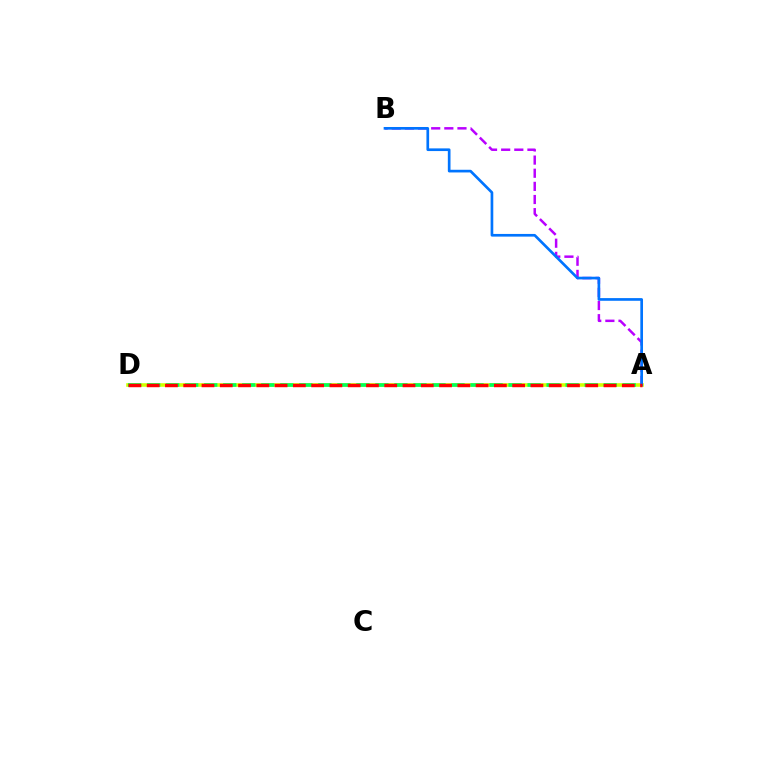{('A', 'D'): [{'color': '#d1ff00', 'line_style': 'solid', 'thickness': 2.59}, {'color': '#00ff5c', 'line_style': 'dashed', 'thickness': 2.58}, {'color': '#ff0000', 'line_style': 'dashed', 'thickness': 2.48}], ('A', 'B'): [{'color': '#b900ff', 'line_style': 'dashed', 'thickness': 1.78}, {'color': '#0074ff', 'line_style': 'solid', 'thickness': 1.93}]}